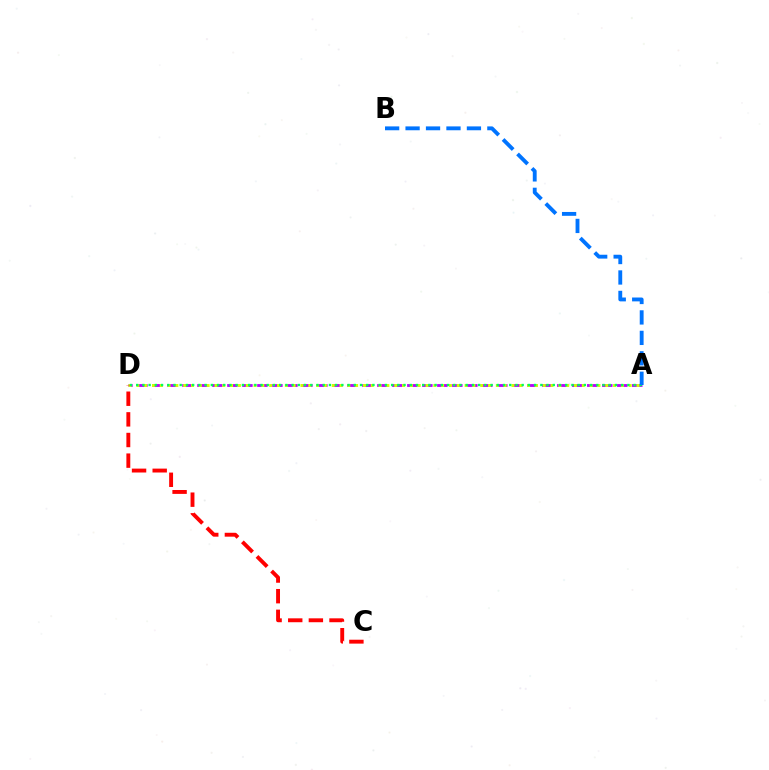{('A', 'D'): [{'color': '#b900ff', 'line_style': 'dashed', 'thickness': 2.04}, {'color': '#d1ff00', 'line_style': 'dotted', 'thickness': 2.12}, {'color': '#00ff5c', 'line_style': 'dotted', 'thickness': 1.69}], ('C', 'D'): [{'color': '#ff0000', 'line_style': 'dashed', 'thickness': 2.8}], ('A', 'B'): [{'color': '#0074ff', 'line_style': 'dashed', 'thickness': 2.78}]}